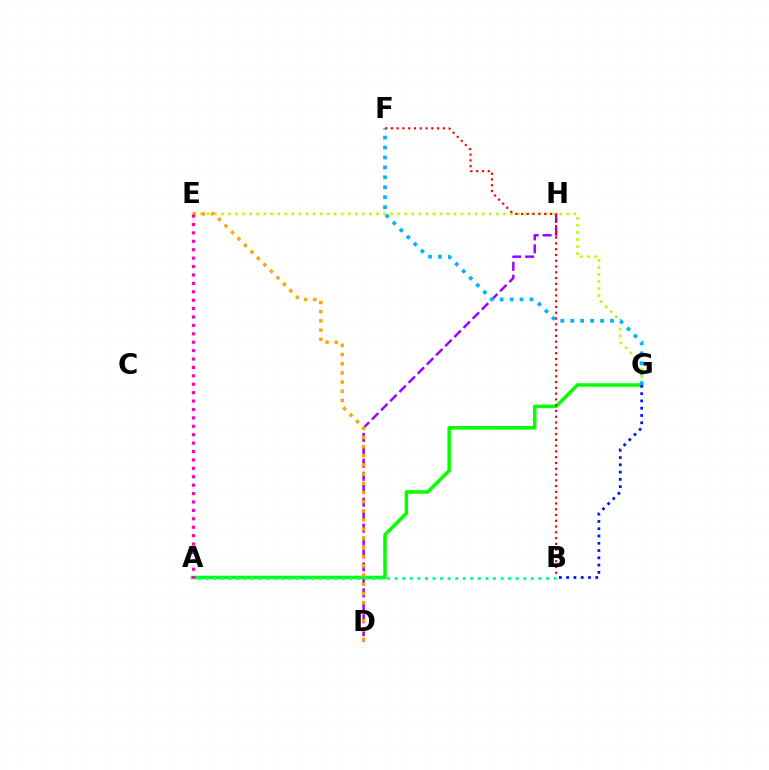{('E', 'G'): [{'color': '#b3ff00', 'line_style': 'dotted', 'thickness': 1.92}], ('D', 'H'): [{'color': '#9b00ff', 'line_style': 'dashed', 'thickness': 1.76}], ('A', 'G'): [{'color': '#08ff00', 'line_style': 'solid', 'thickness': 2.54}], ('A', 'B'): [{'color': '#00ff9d', 'line_style': 'dotted', 'thickness': 2.06}], ('D', 'E'): [{'color': '#ffa500', 'line_style': 'dotted', 'thickness': 2.49}], ('F', 'G'): [{'color': '#00b5ff', 'line_style': 'dotted', 'thickness': 2.7}], ('A', 'E'): [{'color': '#ff00bd', 'line_style': 'dotted', 'thickness': 2.28}], ('B', 'G'): [{'color': '#0010ff', 'line_style': 'dotted', 'thickness': 1.98}], ('B', 'F'): [{'color': '#ff0000', 'line_style': 'dotted', 'thickness': 1.57}]}